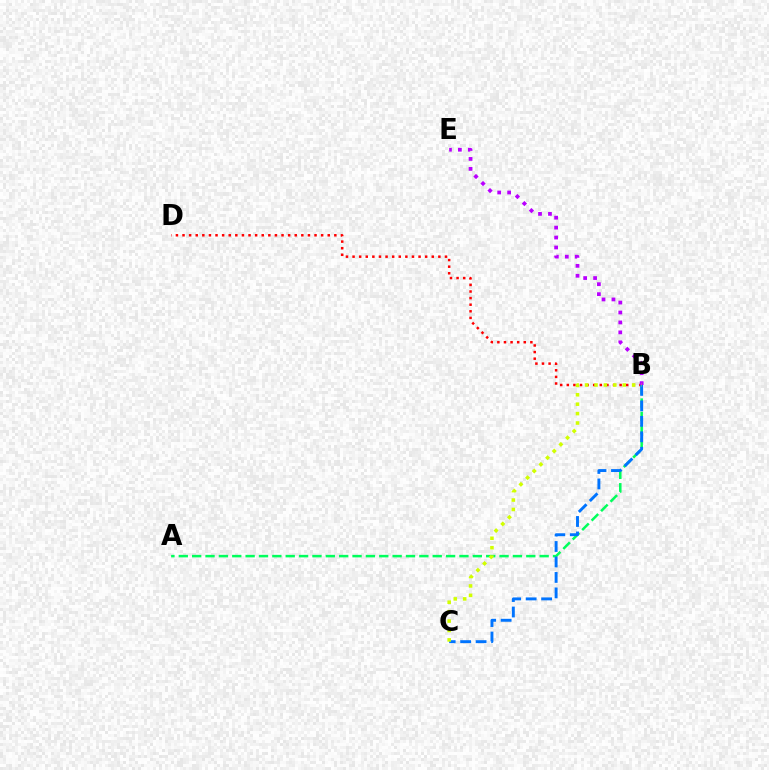{('B', 'D'): [{'color': '#ff0000', 'line_style': 'dotted', 'thickness': 1.79}], ('A', 'B'): [{'color': '#00ff5c', 'line_style': 'dashed', 'thickness': 1.82}], ('B', 'C'): [{'color': '#0074ff', 'line_style': 'dashed', 'thickness': 2.1}, {'color': '#d1ff00', 'line_style': 'dotted', 'thickness': 2.56}], ('B', 'E'): [{'color': '#b900ff', 'line_style': 'dotted', 'thickness': 2.7}]}